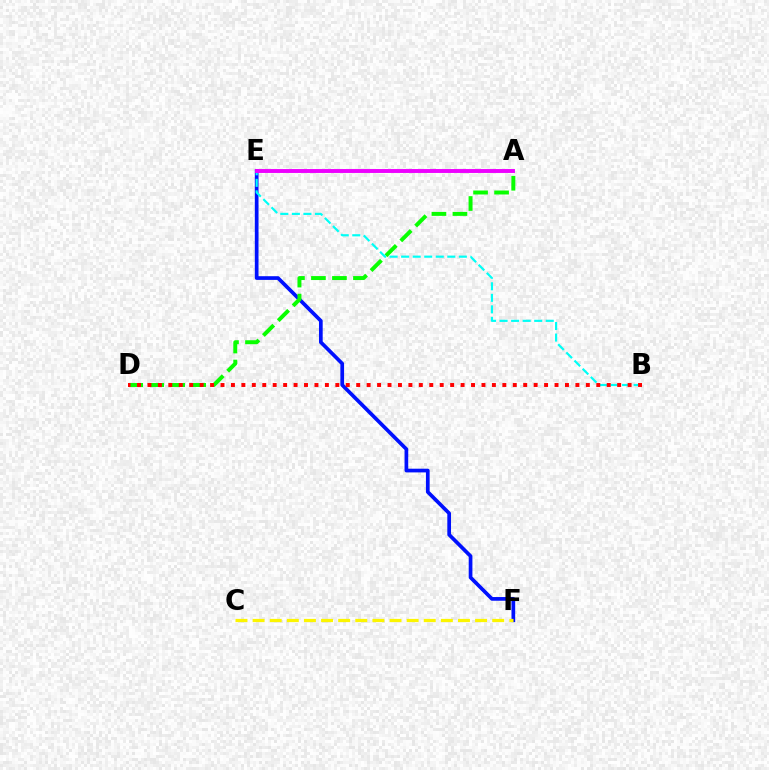{('E', 'F'): [{'color': '#0010ff', 'line_style': 'solid', 'thickness': 2.67}], ('A', 'D'): [{'color': '#08ff00', 'line_style': 'dashed', 'thickness': 2.85}], ('B', 'E'): [{'color': '#00fff6', 'line_style': 'dashed', 'thickness': 1.57}], ('B', 'D'): [{'color': '#ff0000', 'line_style': 'dotted', 'thickness': 2.84}], ('A', 'E'): [{'color': '#ee00ff', 'line_style': 'solid', 'thickness': 2.81}], ('C', 'F'): [{'color': '#fcf500', 'line_style': 'dashed', 'thickness': 2.33}]}